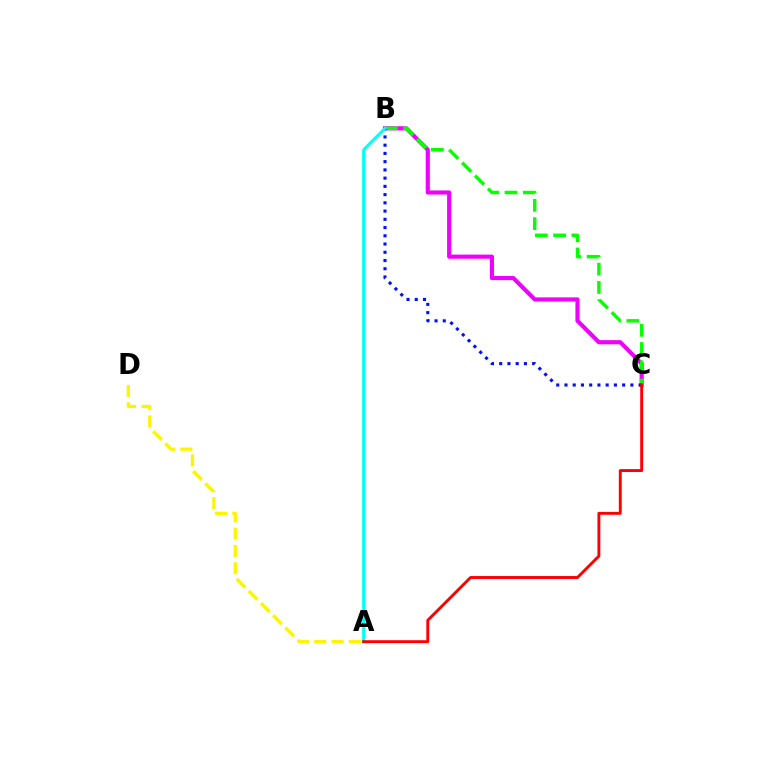{('B', 'C'): [{'color': '#ee00ff', 'line_style': 'solid', 'thickness': 2.97}, {'color': '#08ff00', 'line_style': 'dashed', 'thickness': 2.48}, {'color': '#0010ff', 'line_style': 'dotted', 'thickness': 2.24}], ('A', 'D'): [{'color': '#fcf500', 'line_style': 'dashed', 'thickness': 2.35}], ('A', 'B'): [{'color': '#00fff6', 'line_style': 'solid', 'thickness': 2.13}], ('A', 'C'): [{'color': '#ff0000', 'line_style': 'solid', 'thickness': 2.09}]}